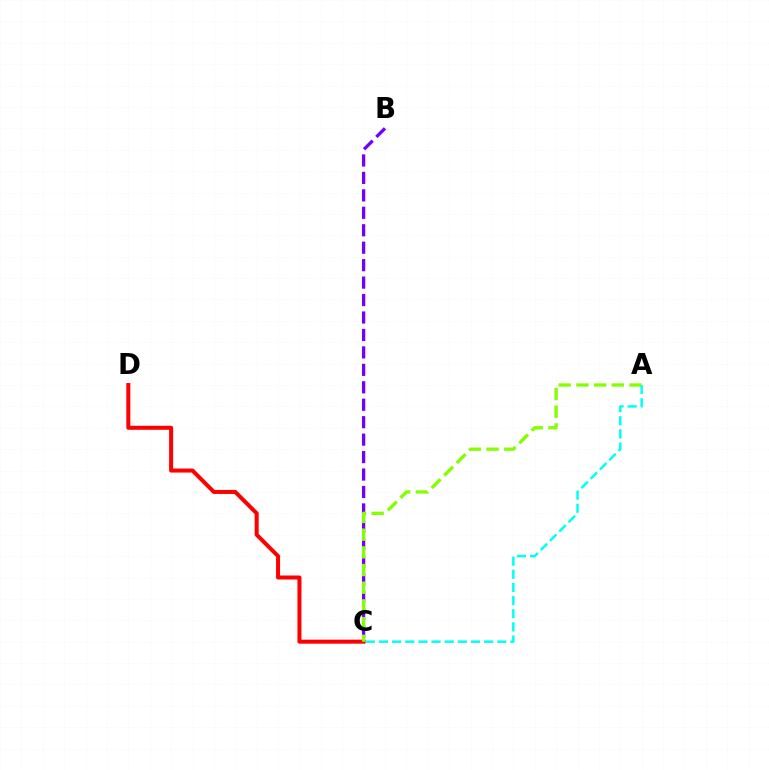{('B', 'C'): [{'color': '#7200ff', 'line_style': 'dashed', 'thickness': 2.37}], ('C', 'D'): [{'color': '#ff0000', 'line_style': 'solid', 'thickness': 2.89}], ('A', 'C'): [{'color': '#84ff00', 'line_style': 'dashed', 'thickness': 2.4}, {'color': '#00fff6', 'line_style': 'dashed', 'thickness': 1.79}]}